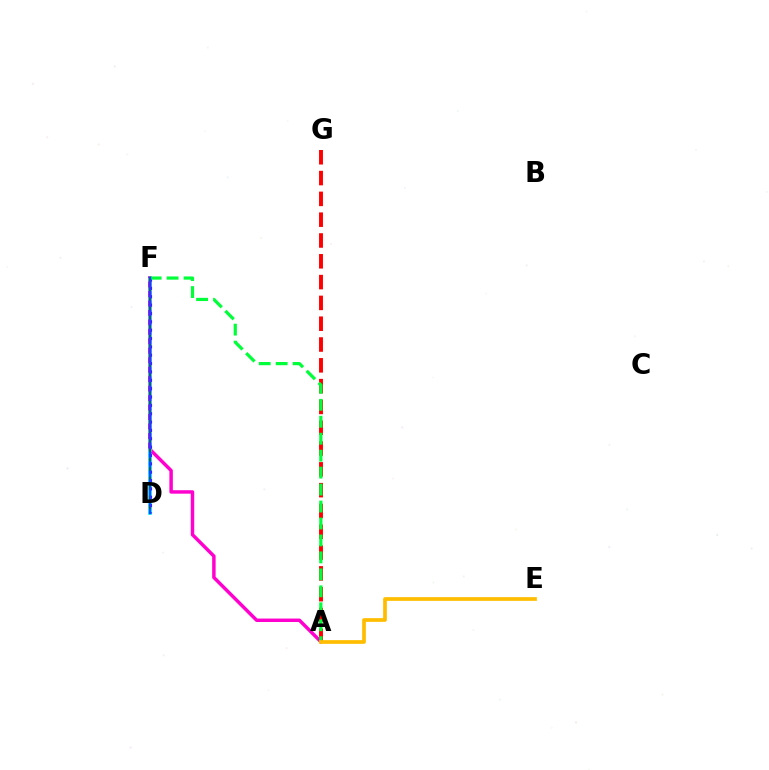{('D', 'F'): [{'color': '#00fff6', 'line_style': 'solid', 'thickness': 2.59}, {'color': '#84ff00', 'line_style': 'dotted', 'thickness': 2.57}, {'color': '#7200ff', 'line_style': 'dotted', 'thickness': 2.27}, {'color': '#004bff', 'line_style': 'solid', 'thickness': 1.74}], ('A', 'F'): [{'color': '#ff00cf', 'line_style': 'solid', 'thickness': 2.49}, {'color': '#00ff39', 'line_style': 'dashed', 'thickness': 2.3}], ('A', 'G'): [{'color': '#ff0000', 'line_style': 'dashed', 'thickness': 2.83}], ('A', 'E'): [{'color': '#ffbd00', 'line_style': 'solid', 'thickness': 2.67}]}